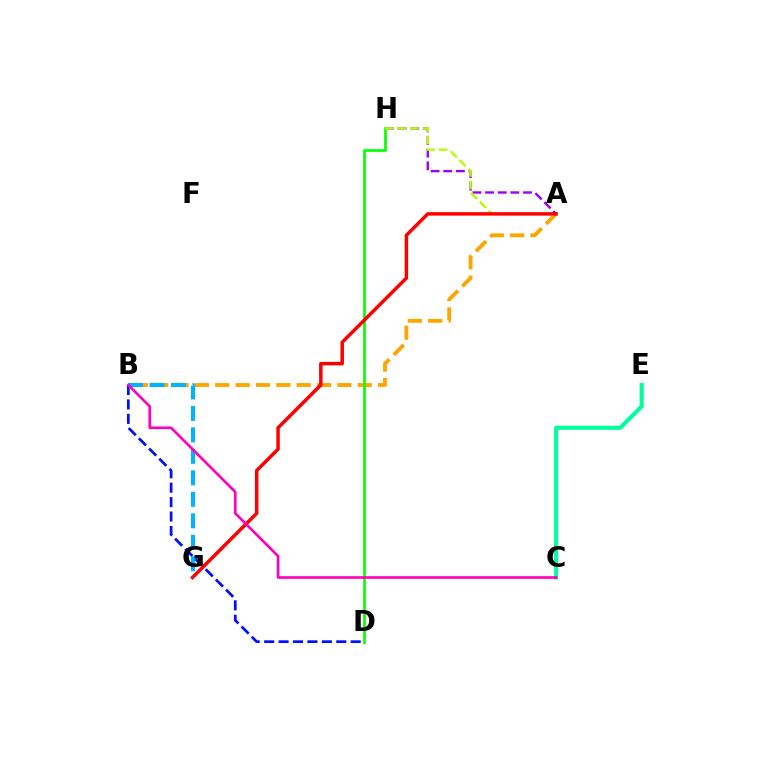{('A', 'B'): [{'color': '#ffa500', 'line_style': 'dashed', 'thickness': 2.76}], ('B', 'D'): [{'color': '#0010ff', 'line_style': 'dashed', 'thickness': 1.96}], ('A', 'H'): [{'color': '#9b00ff', 'line_style': 'dashed', 'thickness': 1.72}, {'color': '#b3ff00', 'line_style': 'dashed', 'thickness': 1.7}], ('C', 'E'): [{'color': '#00ff9d', 'line_style': 'solid', 'thickness': 2.97}], ('D', 'H'): [{'color': '#08ff00', 'line_style': 'solid', 'thickness': 1.96}], ('A', 'G'): [{'color': '#ff0000', 'line_style': 'solid', 'thickness': 2.5}], ('B', 'G'): [{'color': '#00b5ff', 'line_style': 'dashed', 'thickness': 2.92}], ('B', 'C'): [{'color': '#ff00bd', 'line_style': 'solid', 'thickness': 1.91}]}